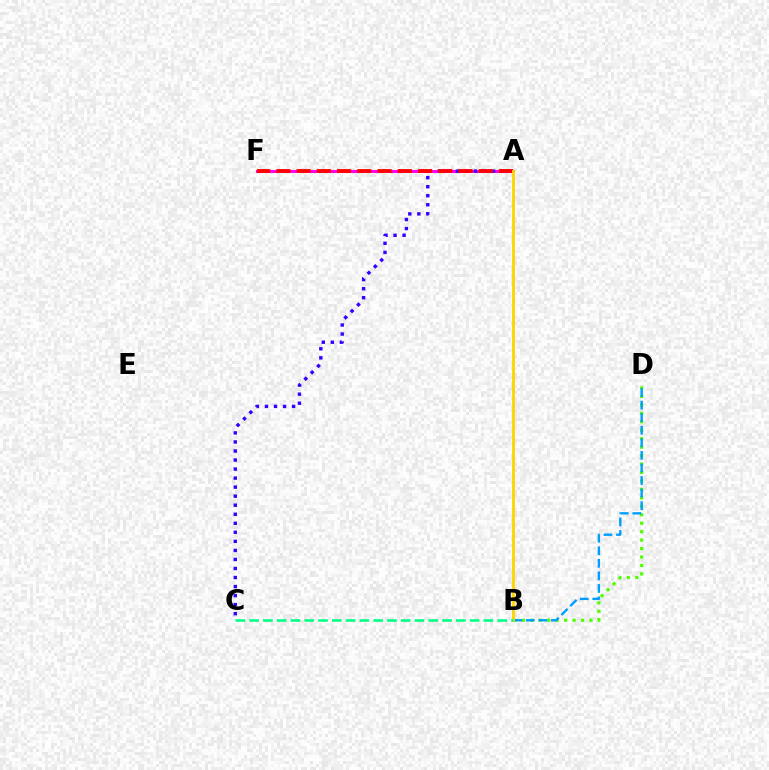{('A', 'F'): [{'color': '#ff00ed', 'line_style': 'solid', 'thickness': 2.18}, {'color': '#ff0000', 'line_style': 'dashed', 'thickness': 2.75}], ('A', 'C'): [{'color': '#3700ff', 'line_style': 'dotted', 'thickness': 2.46}], ('B', 'D'): [{'color': '#4fff00', 'line_style': 'dotted', 'thickness': 2.3}, {'color': '#009eff', 'line_style': 'dashed', 'thickness': 1.71}], ('A', 'B'): [{'color': '#ffd500', 'line_style': 'solid', 'thickness': 2.03}], ('B', 'C'): [{'color': '#00ff86', 'line_style': 'dashed', 'thickness': 1.87}]}